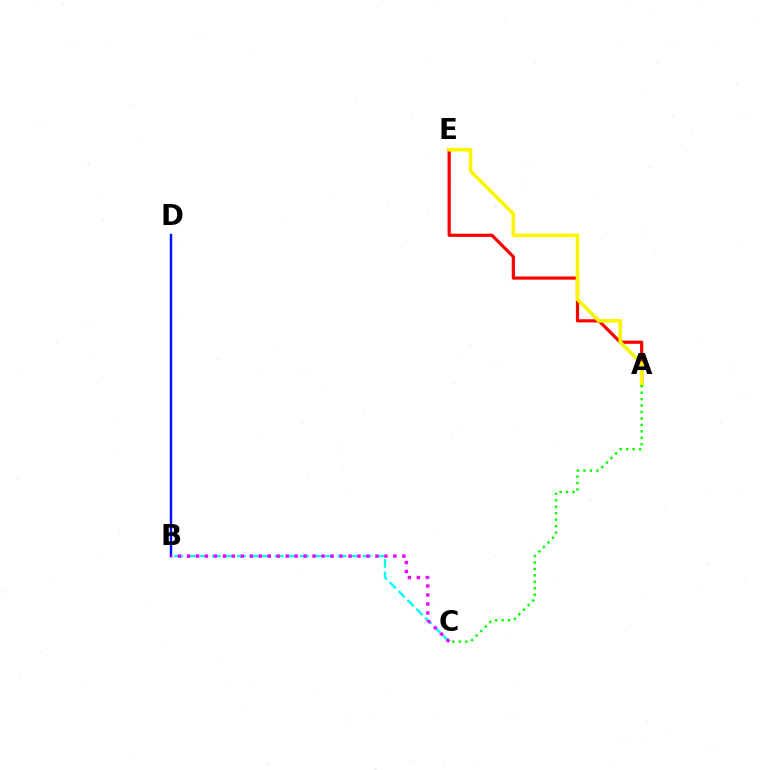{('B', 'C'): [{'color': '#00fff6', 'line_style': 'dashed', 'thickness': 1.71}, {'color': '#ee00ff', 'line_style': 'dotted', 'thickness': 2.44}], ('A', 'E'): [{'color': '#ff0000', 'line_style': 'solid', 'thickness': 2.31}, {'color': '#fcf500', 'line_style': 'solid', 'thickness': 2.59}], ('B', 'D'): [{'color': '#0010ff', 'line_style': 'solid', 'thickness': 1.74}], ('A', 'C'): [{'color': '#08ff00', 'line_style': 'dotted', 'thickness': 1.75}]}